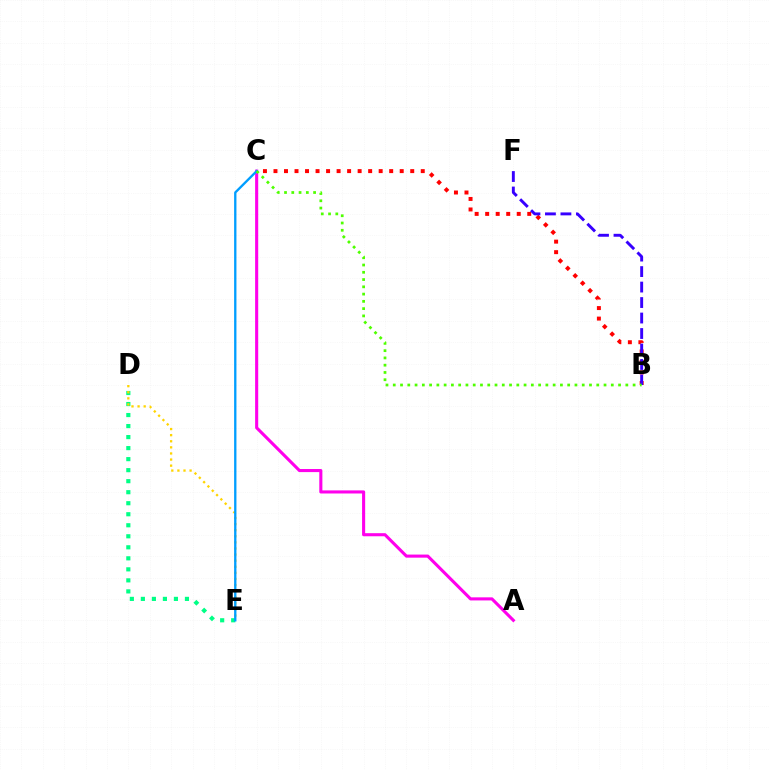{('B', 'C'): [{'color': '#ff0000', 'line_style': 'dotted', 'thickness': 2.86}, {'color': '#4fff00', 'line_style': 'dotted', 'thickness': 1.97}], ('D', 'E'): [{'color': '#00ff86', 'line_style': 'dotted', 'thickness': 2.99}, {'color': '#ffd500', 'line_style': 'dotted', 'thickness': 1.66}], ('B', 'F'): [{'color': '#3700ff', 'line_style': 'dashed', 'thickness': 2.1}], ('A', 'C'): [{'color': '#ff00ed', 'line_style': 'solid', 'thickness': 2.22}], ('C', 'E'): [{'color': '#009eff', 'line_style': 'solid', 'thickness': 1.68}]}